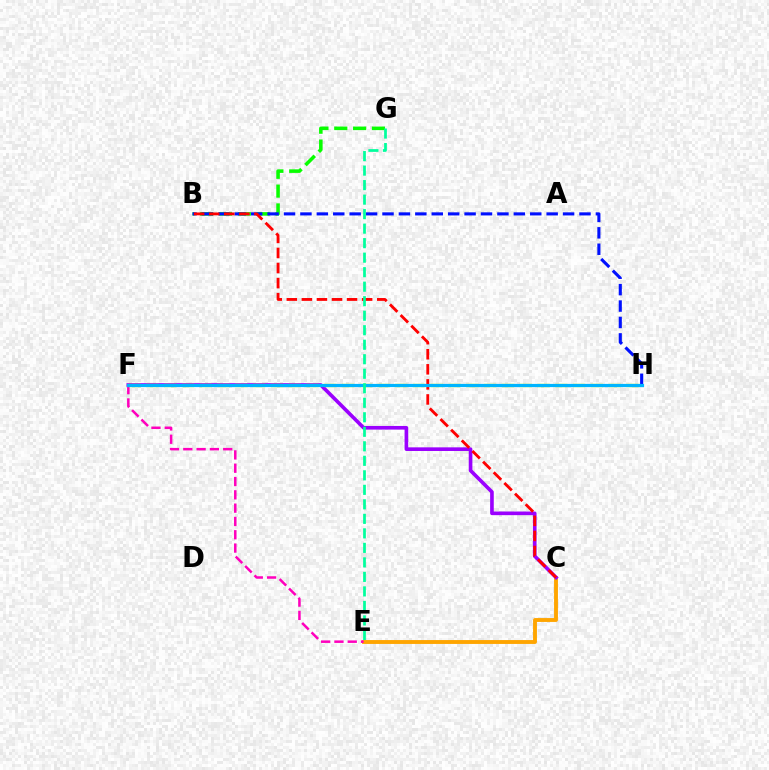{('C', 'E'): [{'color': '#ffa500', 'line_style': 'solid', 'thickness': 2.79}], ('B', 'G'): [{'color': '#08ff00', 'line_style': 'dashed', 'thickness': 2.56}], ('B', 'H'): [{'color': '#0010ff', 'line_style': 'dashed', 'thickness': 2.23}], ('C', 'F'): [{'color': '#9b00ff', 'line_style': 'solid', 'thickness': 2.62}], ('E', 'F'): [{'color': '#ff00bd', 'line_style': 'dashed', 'thickness': 1.81}], ('B', 'C'): [{'color': '#ff0000', 'line_style': 'dashed', 'thickness': 2.05}], ('F', 'H'): [{'color': '#b3ff00', 'line_style': 'dashed', 'thickness': 2.41}, {'color': '#00b5ff', 'line_style': 'solid', 'thickness': 2.3}], ('E', 'G'): [{'color': '#00ff9d', 'line_style': 'dashed', 'thickness': 1.97}]}